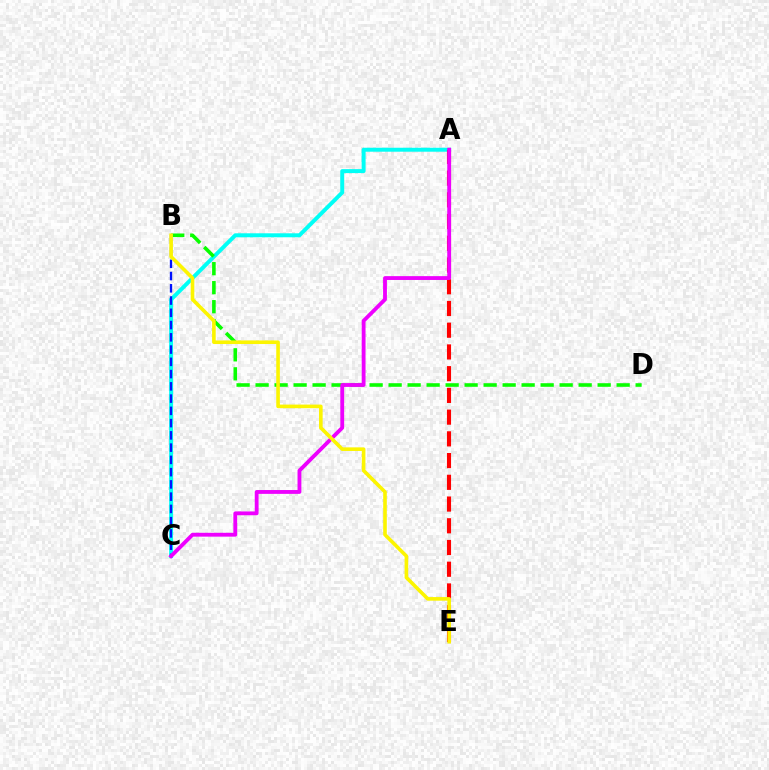{('A', 'C'): [{'color': '#00fff6', 'line_style': 'solid', 'thickness': 2.85}, {'color': '#ee00ff', 'line_style': 'solid', 'thickness': 2.76}], ('B', 'C'): [{'color': '#0010ff', 'line_style': 'dashed', 'thickness': 1.66}], ('B', 'D'): [{'color': '#08ff00', 'line_style': 'dashed', 'thickness': 2.58}], ('A', 'E'): [{'color': '#ff0000', 'line_style': 'dashed', 'thickness': 2.95}], ('B', 'E'): [{'color': '#fcf500', 'line_style': 'solid', 'thickness': 2.6}]}